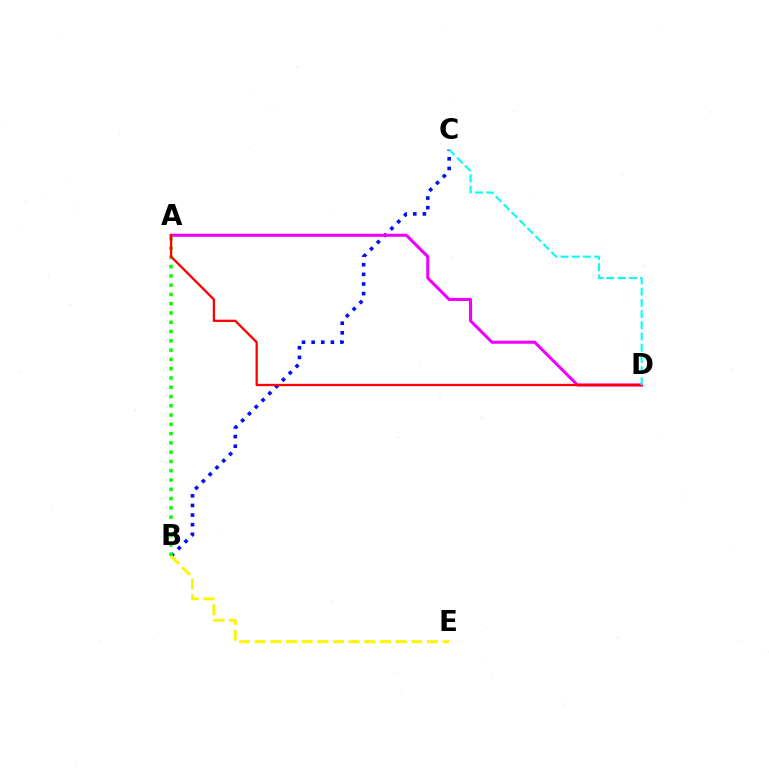{('B', 'C'): [{'color': '#0010ff', 'line_style': 'dotted', 'thickness': 2.61}], ('A', 'D'): [{'color': '#ee00ff', 'line_style': 'solid', 'thickness': 2.2}, {'color': '#ff0000', 'line_style': 'solid', 'thickness': 1.65}], ('A', 'B'): [{'color': '#08ff00', 'line_style': 'dotted', 'thickness': 2.52}], ('B', 'E'): [{'color': '#fcf500', 'line_style': 'dashed', 'thickness': 2.13}], ('C', 'D'): [{'color': '#00fff6', 'line_style': 'dashed', 'thickness': 1.52}]}